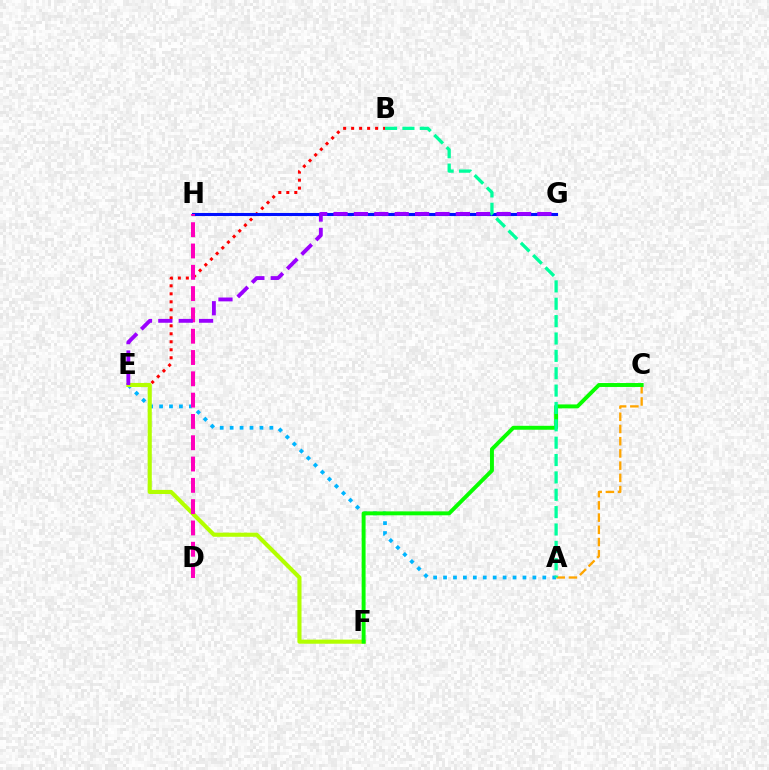{('A', 'E'): [{'color': '#00b5ff', 'line_style': 'dotted', 'thickness': 2.7}], ('B', 'E'): [{'color': '#ff0000', 'line_style': 'dotted', 'thickness': 2.17}], ('E', 'F'): [{'color': '#b3ff00', 'line_style': 'solid', 'thickness': 2.96}], ('G', 'H'): [{'color': '#0010ff', 'line_style': 'solid', 'thickness': 2.21}], ('D', 'H'): [{'color': '#ff00bd', 'line_style': 'dashed', 'thickness': 2.89}], ('E', 'G'): [{'color': '#9b00ff', 'line_style': 'dashed', 'thickness': 2.77}], ('A', 'C'): [{'color': '#ffa500', 'line_style': 'dashed', 'thickness': 1.66}], ('C', 'F'): [{'color': '#08ff00', 'line_style': 'solid', 'thickness': 2.83}], ('A', 'B'): [{'color': '#00ff9d', 'line_style': 'dashed', 'thickness': 2.36}]}